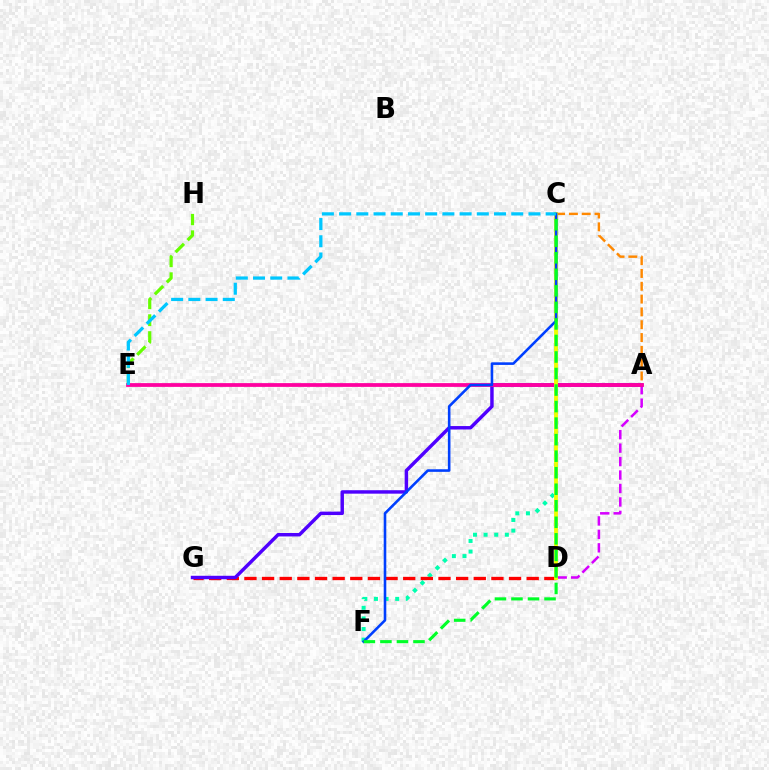{('A', 'D'): [{'color': '#d600ff', 'line_style': 'dashed', 'thickness': 1.83}], ('C', 'F'): [{'color': '#00ffaf', 'line_style': 'dotted', 'thickness': 2.89}, {'color': '#003fff', 'line_style': 'solid', 'thickness': 1.87}, {'color': '#00ff27', 'line_style': 'dashed', 'thickness': 2.25}], ('D', 'G'): [{'color': '#ff0000', 'line_style': 'dashed', 'thickness': 2.4}], ('E', 'H'): [{'color': '#66ff00', 'line_style': 'dashed', 'thickness': 2.3}], ('A', 'C'): [{'color': '#ff8800', 'line_style': 'dashed', 'thickness': 1.74}], ('A', 'G'): [{'color': '#4f00ff', 'line_style': 'solid', 'thickness': 2.48}], ('A', 'E'): [{'color': '#ff00a0', 'line_style': 'solid', 'thickness': 2.71}], ('C', 'D'): [{'color': '#eeff00', 'line_style': 'solid', 'thickness': 2.76}], ('C', 'E'): [{'color': '#00c7ff', 'line_style': 'dashed', 'thickness': 2.34}]}